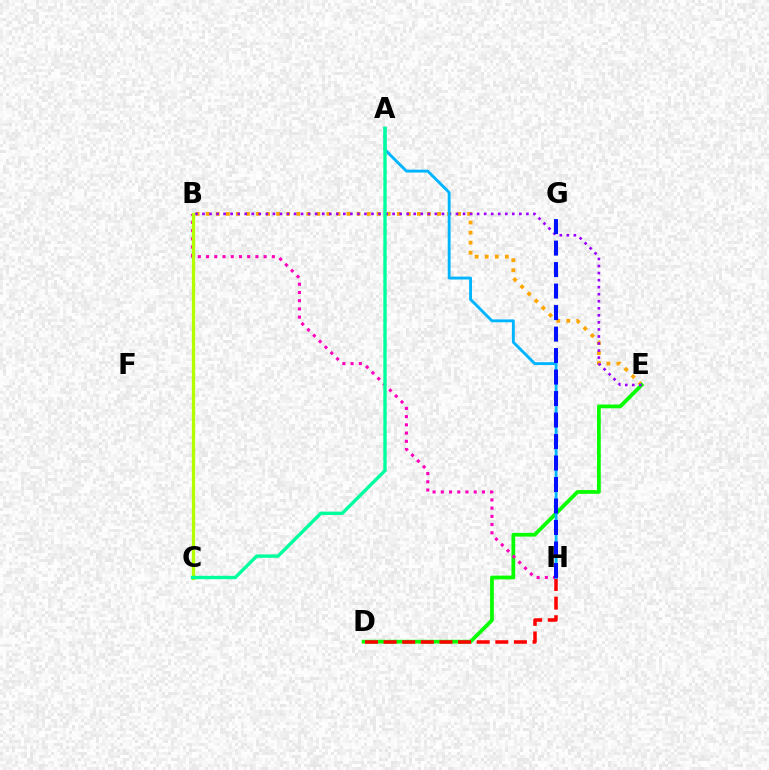{('B', 'E'): [{'color': '#ffa500', 'line_style': 'dotted', 'thickness': 2.73}, {'color': '#9b00ff', 'line_style': 'dotted', 'thickness': 1.91}], ('D', 'E'): [{'color': '#08ff00', 'line_style': 'solid', 'thickness': 2.71}], ('D', 'H'): [{'color': '#ff0000', 'line_style': 'dashed', 'thickness': 2.53}], ('B', 'H'): [{'color': '#ff00bd', 'line_style': 'dotted', 'thickness': 2.24}], ('B', 'C'): [{'color': '#b3ff00', 'line_style': 'solid', 'thickness': 2.39}], ('A', 'H'): [{'color': '#00b5ff', 'line_style': 'solid', 'thickness': 2.07}], ('A', 'C'): [{'color': '#00ff9d', 'line_style': 'solid', 'thickness': 2.43}], ('G', 'H'): [{'color': '#0010ff', 'line_style': 'dashed', 'thickness': 2.92}]}